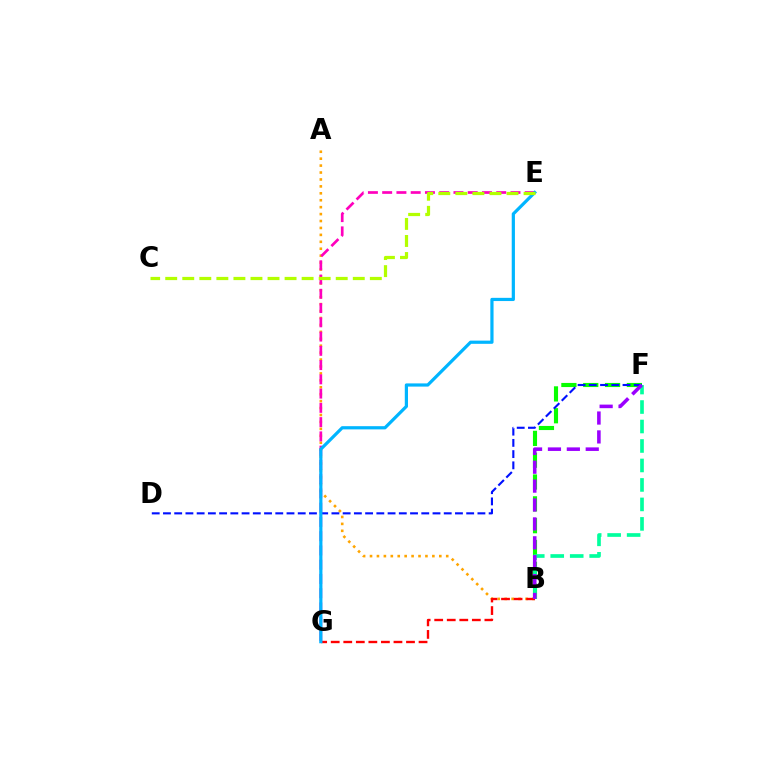{('B', 'F'): [{'color': '#08ff00', 'line_style': 'dashed', 'thickness': 2.96}, {'color': '#00ff9d', 'line_style': 'dashed', 'thickness': 2.65}, {'color': '#9b00ff', 'line_style': 'dashed', 'thickness': 2.57}], ('A', 'B'): [{'color': '#ffa500', 'line_style': 'dotted', 'thickness': 1.88}], ('B', 'G'): [{'color': '#ff0000', 'line_style': 'dashed', 'thickness': 1.7}], ('E', 'G'): [{'color': '#ff00bd', 'line_style': 'dashed', 'thickness': 1.94}, {'color': '#00b5ff', 'line_style': 'solid', 'thickness': 2.31}], ('D', 'F'): [{'color': '#0010ff', 'line_style': 'dashed', 'thickness': 1.53}], ('C', 'E'): [{'color': '#b3ff00', 'line_style': 'dashed', 'thickness': 2.32}]}